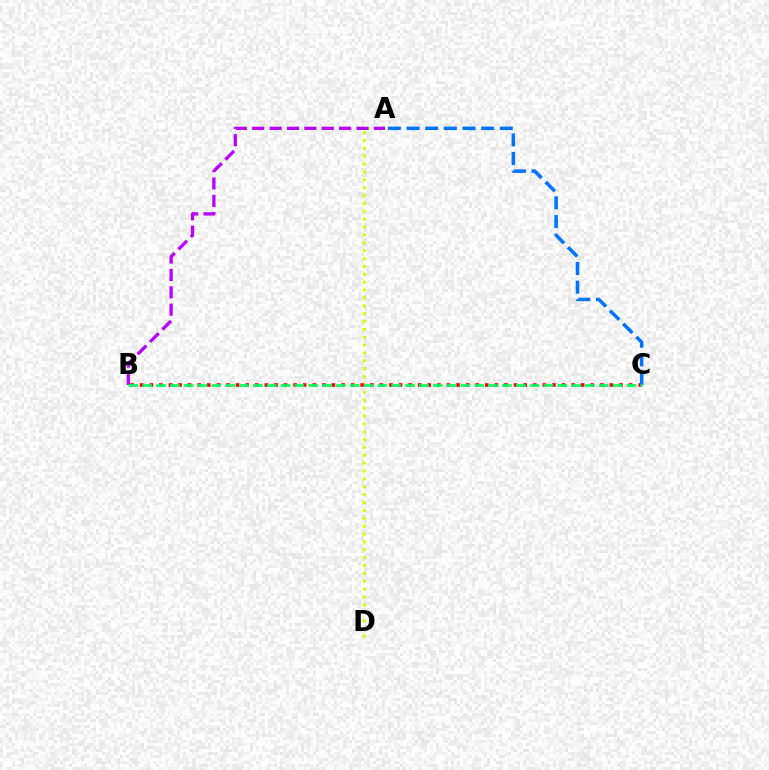{('A', 'D'): [{'color': '#d1ff00', 'line_style': 'dotted', 'thickness': 2.14}], ('A', 'B'): [{'color': '#b900ff', 'line_style': 'dashed', 'thickness': 2.36}], ('B', 'C'): [{'color': '#ff0000', 'line_style': 'dotted', 'thickness': 2.6}, {'color': '#00ff5c', 'line_style': 'dashed', 'thickness': 1.88}], ('A', 'C'): [{'color': '#0074ff', 'line_style': 'dashed', 'thickness': 2.53}]}